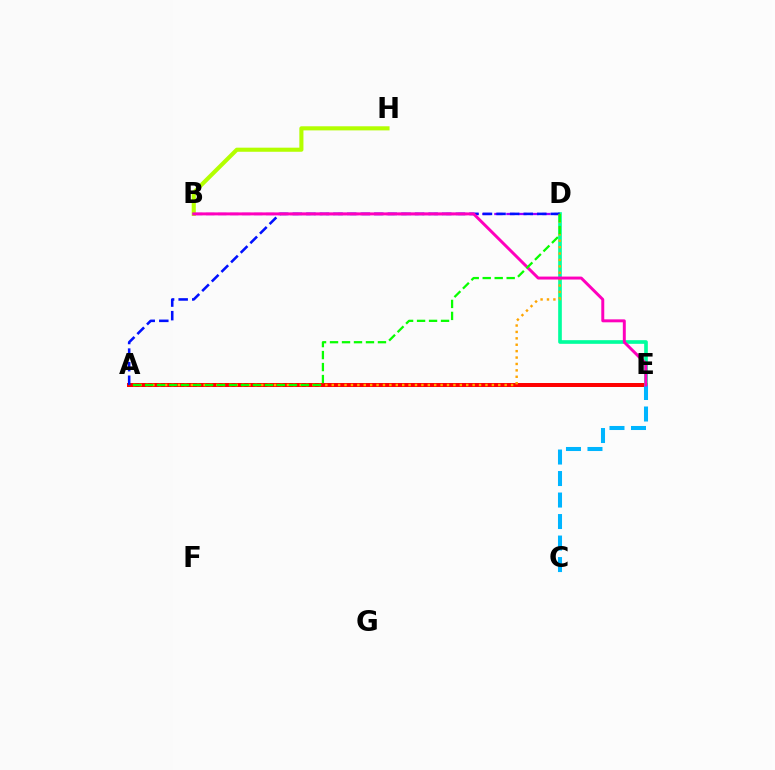{('A', 'E'): [{'color': '#ff0000', 'line_style': 'solid', 'thickness': 2.87}], ('D', 'E'): [{'color': '#00ff9d', 'line_style': 'solid', 'thickness': 2.63}], ('B', 'D'): [{'color': '#9b00ff', 'line_style': 'dashed', 'thickness': 1.63}], ('A', 'D'): [{'color': '#0010ff', 'line_style': 'dashed', 'thickness': 1.85}, {'color': '#ffa500', 'line_style': 'dotted', 'thickness': 1.74}, {'color': '#08ff00', 'line_style': 'dashed', 'thickness': 1.63}], ('C', 'E'): [{'color': '#00b5ff', 'line_style': 'dashed', 'thickness': 2.92}], ('B', 'H'): [{'color': '#b3ff00', 'line_style': 'solid', 'thickness': 2.95}], ('B', 'E'): [{'color': '#ff00bd', 'line_style': 'solid', 'thickness': 2.13}]}